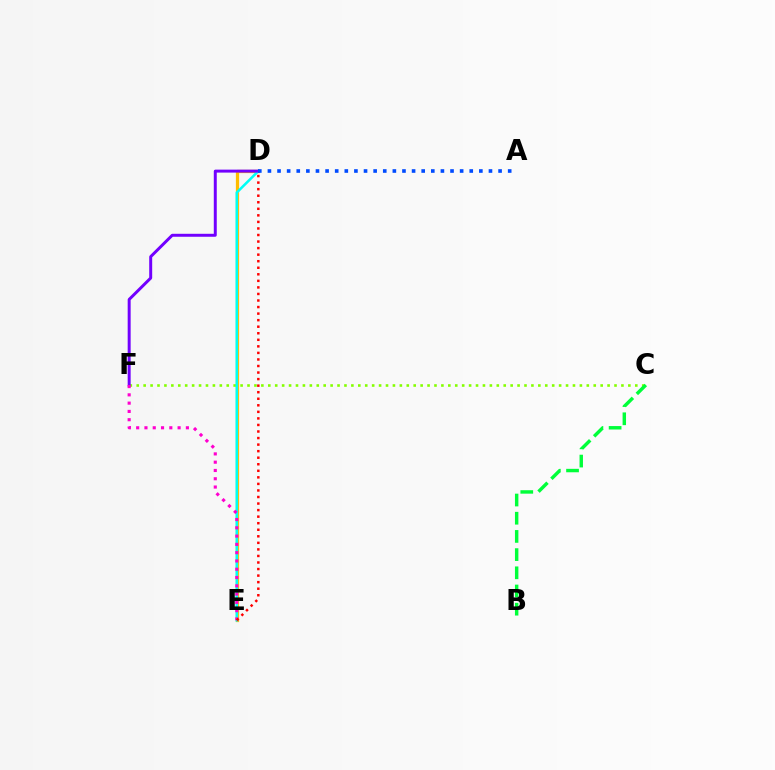{('D', 'E'): [{'color': '#ffbd00', 'line_style': 'solid', 'thickness': 2.34}, {'color': '#00fff6', 'line_style': 'solid', 'thickness': 1.83}, {'color': '#ff0000', 'line_style': 'dotted', 'thickness': 1.78}], ('C', 'F'): [{'color': '#84ff00', 'line_style': 'dotted', 'thickness': 1.88}], ('B', 'C'): [{'color': '#00ff39', 'line_style': 'dashed', 'thickness': 2.47}], ('D', 'F'): [{'color': '#7200ff', 'line_style': 'solid', 'thickness': 2.14}], ('E', 'F'): [{'color': '#ff00cf', 'line_style': 'dotted', 'thickness': 2.25}], ('A', 'D'): [{'color': '#004bff', 'line_style': 'dotted', 'thickness': 2.61}]}